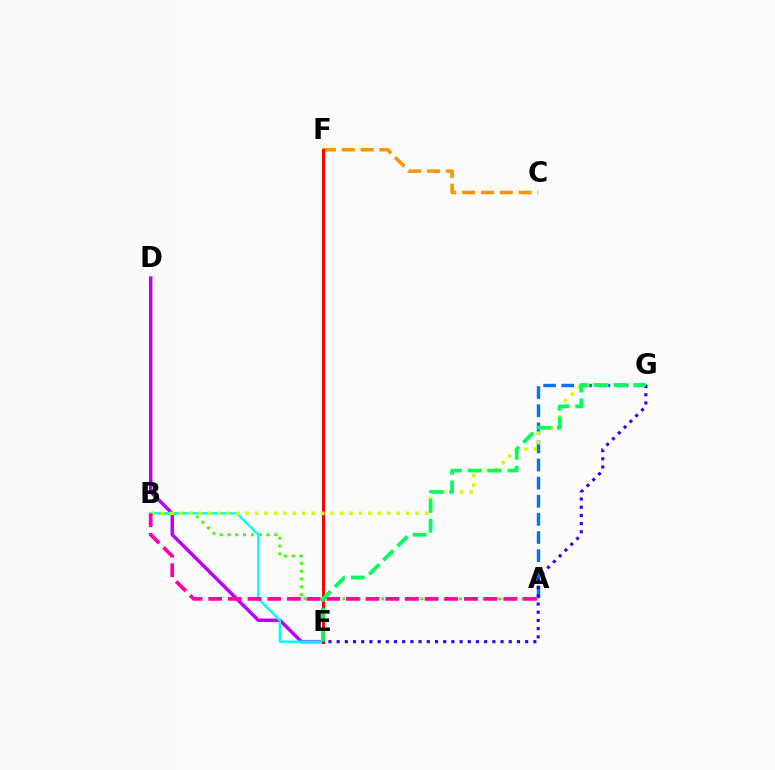{('C', 'F'): [{'color': '#ff9400', 'line_style': 'dashed', 'thickness': 2.56}], ('A', 'G'): [{'color': '#0074ff', 'line_style': 'dashed', 'thickness': 2.46}], ('A', 'B'): [{'color': '#3dff00', 'line_style': 'dotted', 'thickness': 2.11}, {'color': '#ff00ac', 'line_style': 'dashed', 'thickness': 2.67}], ('D', 'E'): [{'color': '#b900ff', 'line_style': 'solid', 'thickness': 2.47}], ('B', 'E'): [{'color': '#00fff6', 'line_style': 'solid', 'thickness': 1.74}], ('E', 'F'): [{'color': '#ff0000', 'line_style': 'solid', 'thickness': 2.14}], ('B', 'G'): [{'color': '#d1ff00', 'line_style': 'dotted', 'thickness': 2.56}], ('E', 'G'): [{'color': '#2500ff', 'line_style': 'dotted', 'thickness': 2.23}, {'color': '#00ff5c', 'line_style': 'dashed', 'thickness': 2.7}]}